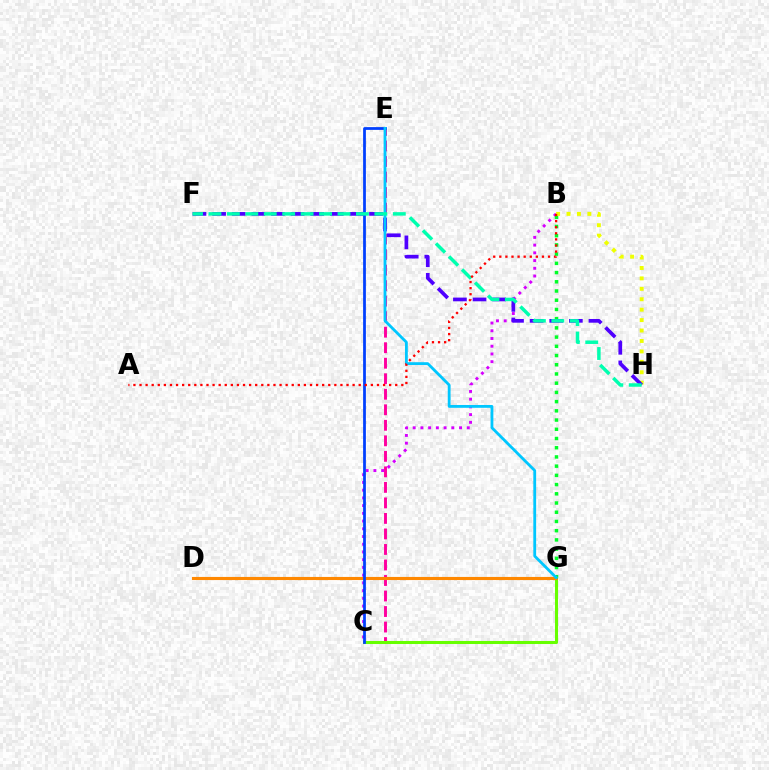{('C', 'E'): [{'color': '#ff00a0', 'line_style': 'dashed', 'thickness': 2.11}, {'color': '#003fff', 'line_style': 'solid', 'thickness': 1.99}], ('C', 'G'): [{'color': '#66ff00', 'line_style': 'solid', 'thickness': 2.19}], ('B', 'C'): [{'color': '#d600ff', 'line_style': 'dotted', 'thickness': 2.1}], ('D', 'G'): [{'color': '#ff8800', 'line_style': 'solid', 'thickness': 2.25}], ('B', 'G'): [{'color': '#00ff27', 'line_style': 'dotted', 'thickness': 2.5}], ('B', 'H'): [{'color': '#eeff00', 'line_style': 'dotted', 'thickness': 2.83}], ('F', 'H'): [{'color': '#4f00ff', 'line_style': 'dashed', 'thickness': 2.66}, {'color': '#00ffaf', 'line_style': 'dashed', 'thickness': 2.5}], ('E', 'G'): [{'color': '#00c7ff', 'line_style': 'solid', 'thickness': 2.03}], ('A', 'B'): [{'color': '#ff0000', 'line_style': 'dotted', 'thickness': 1.65}]}